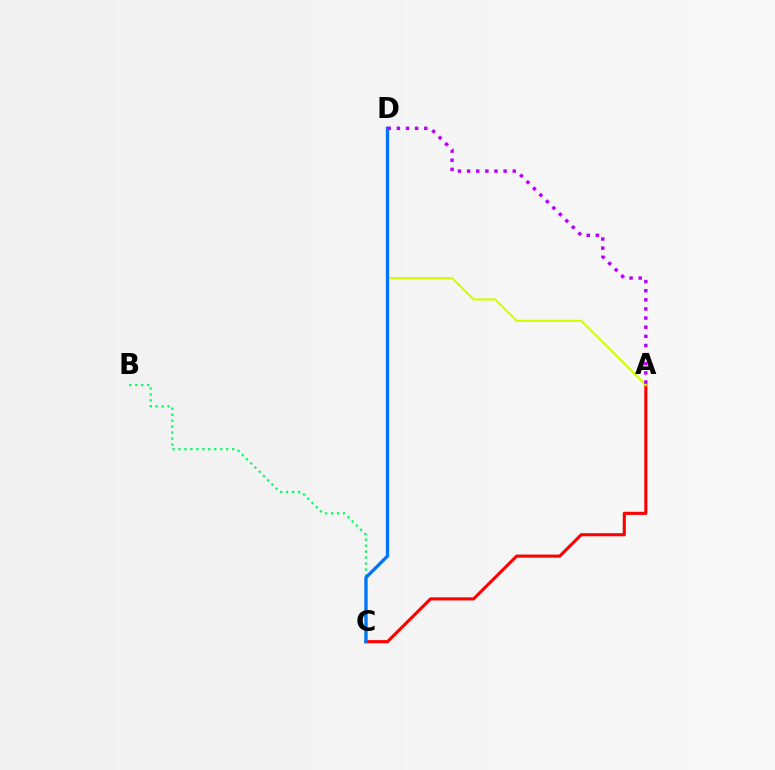{('A', 'C'): [{'color': '#ff0000', 'line_style': 'solid', 'thickness': 2.23}], ('A', 'D'): [{'color': '#d1ff00', 'line_style': 'solid', 'thickness': 1.55}, {'color': '#b900ff', 'line_style': 'dotted', 'thickness': 2.48}], ('B', 'C'): [{'color': '#00ff5c', 'line_style': 'dotted', 'thickness': 1.62}], ('C', 'D'): [{'color': '#0074ff', 'line_style': 'solid', 'thickness': 2.39}]}